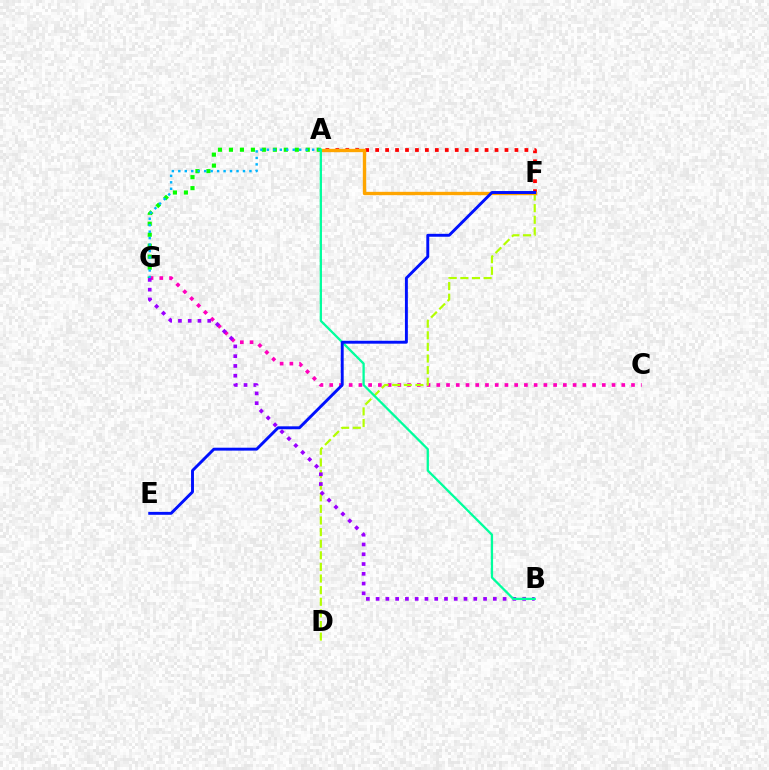{('A', 'G'): [{'color': '#08ff00', 'line_style': 'dotted', 'thickness': 2.98}, {'color': '#00b5ff', 'line_style': 'dotted', 'thickness': 1.76}], ('C', 'G'): [{'color': '#ff00bd', 'line_style': 'dotted', 'thickness': 2.65}], ('A', 'F'): [{'color': '#ff0000', 'line_style': 'dotted', 'thickness': 2.7}, {'color': '#ffa500', 'line_style': 'solid', 'thickness': 2.42}], ('D', 'F'): [{'color': '#b3ff00', 'line_style': 'dashed', 'thickness': 1.58}], ('B', 'G'): [{'color': '#9b00ff', 'line_style': 'dotted', 'thickness': 2.65}], ('A', 'B'): [{'color': '#00ff9d', 'line_style': 'solid', 'thickness': 1.64}], ('E', 'F'): [{'color': '#0010ff', 'line_style': 'solid', 'thickness': 2.1}]}